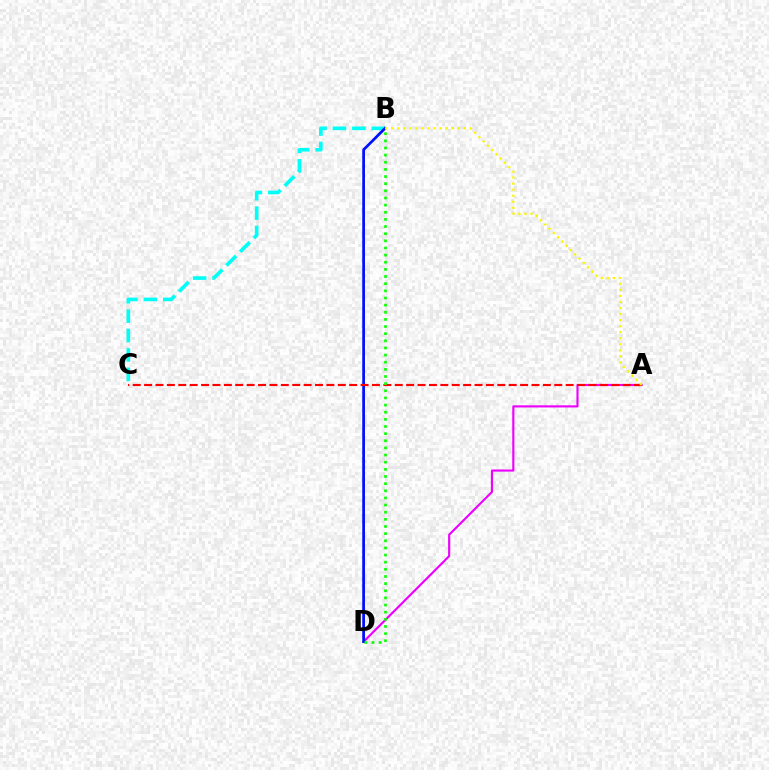{('B', 'C'): [{'color': '#00fff6', 'line_style': 'dashed', 'thickness': 2.63}], ('A', 'D'): [{'color': '#ee00ff', 'line_style': 'solid', 'thickness': 1.54}], ('B', 'D'): [{'color': '#0010ff', 'line_style': 'solid', 'thickness': 1.98}, {'color': '#08ff00', 'line_style': 'dotted', 'thickness': 1.94}], ('A', 'C'): [{'color': '#ff0000', 'line_style': 'dashed', 'thickness': 1.55}], ('A', 'B'): [{'color': '#fcf500', 'line_style': 'dotted', 'thickness': 1.64}]}